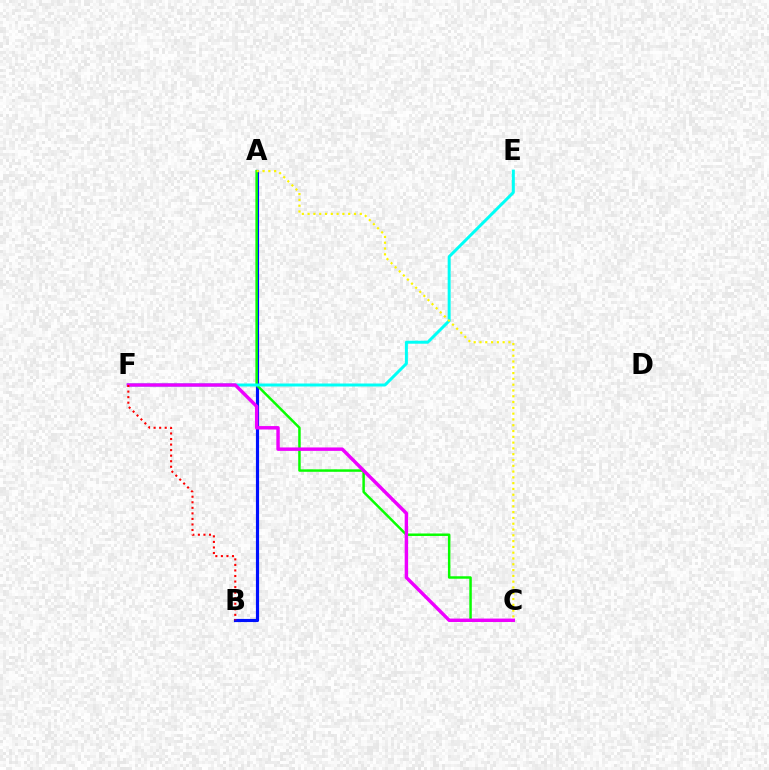{('A', 'B'): [{'color': '#0010ff', 'line_style': 'solid', 'thickness': 2.27}], ('A', 'C'): [{'color': '#08ff00', 'line_style': 'solid', 'thickness': 1.78}, {'color': '#fcf500', 'line_style': 'dotted', 'thickness': 1.57}], ('E', 'F'): [{'color': '#00fff6', 'line_style': 'solid', 'thickness': 2.15}], ('C', 'F'): [{'color': '#ee00ff', 'line_style': 'solid', 'thickness': 2.47}], ('B', 'F'): [{'color': '#ff0000', 'line_style': 'dotted', 'thickness': 1.51}]}